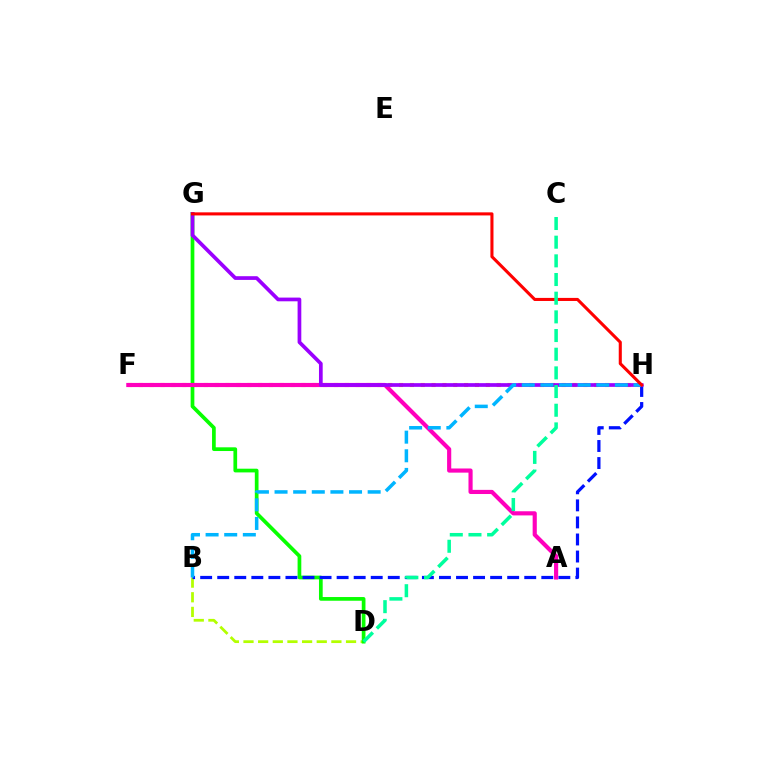{('F', 'H'): [{'color': '#ffa500', 'line_style': 'dotted', 'thickness': 2.95}], ('B', 'D'): [{'color': '#b3ff00', 'line_style': 'dashed', 'thickness': 1.99}], ('D', 'G'): [{'color': '#08ff00', 'line_style': 'solid', 'thickness': 2.67}], ('B', 'H'): [{'color': '#0010ff', 'line_style': 'dashed', 'thickness': 2.32}, {'color': '#00b5ff', 'line_style': 'dashed', 'thickness': 2.53}], ('A', 'F'): [{'color': '#ff00bd', 'line_style': 'solid', 'thickness': 2.98}], ('G', 'H'): [{'color': '#9b00ff', 'line_style': 'solid', 'thickness': 2.67}, {'color': '#ff0000', 'line_style': 'solid', 'thickness': 2.21}], ('C', 'D'): [{'color': '#00ff9d', 'line_style': 'dashed', 'thickness': 2.54}]}